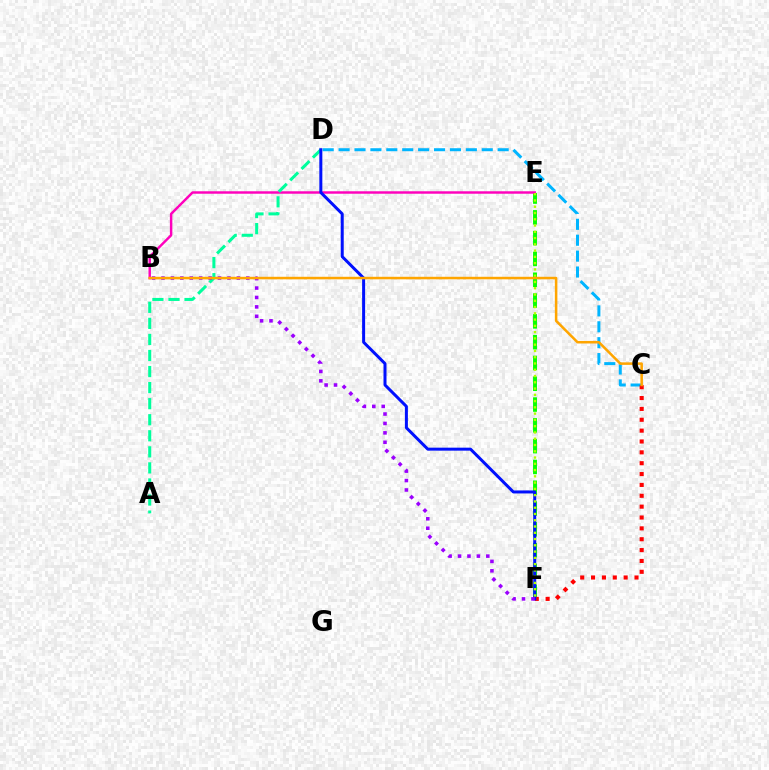{('E', 'F'): [{'color': '#08ff00', 'line_style': 'dashed', 'thickness': 2.83}, {'color': '#b3ff00', 'line_style': 'dotted', 'thickness': 1.7}], ('C', 'D'): [{'color': '#00b5ff', 'line_style': 'dashed', 'thickness': 2.16}], ('C', 'F'): [{'color': '#ff0000', 'line_style': 'dotted', 'thickness': 2.95}], ('B', 'E'): [{'color': '#ff00bd', 'line_style': 'solid', 'thickness': 1.77}], ('A', 'D'): [{'color': '#00ff9d', 'line_style': 'dashed', 'thickness': 2.18}], ('D', 'F'): [{'color': '#0010ff', 'line_style': 'solid', 'thickness': 2.16}], ('B', 'F'): [{'color': '#9b00ff', 'line_style': 'dotted', 'thickness': 2.56}], ('B', 'C'): [{'color': '#ffa500', 'line_style': 'solid', 'thickness': 1.83}]}